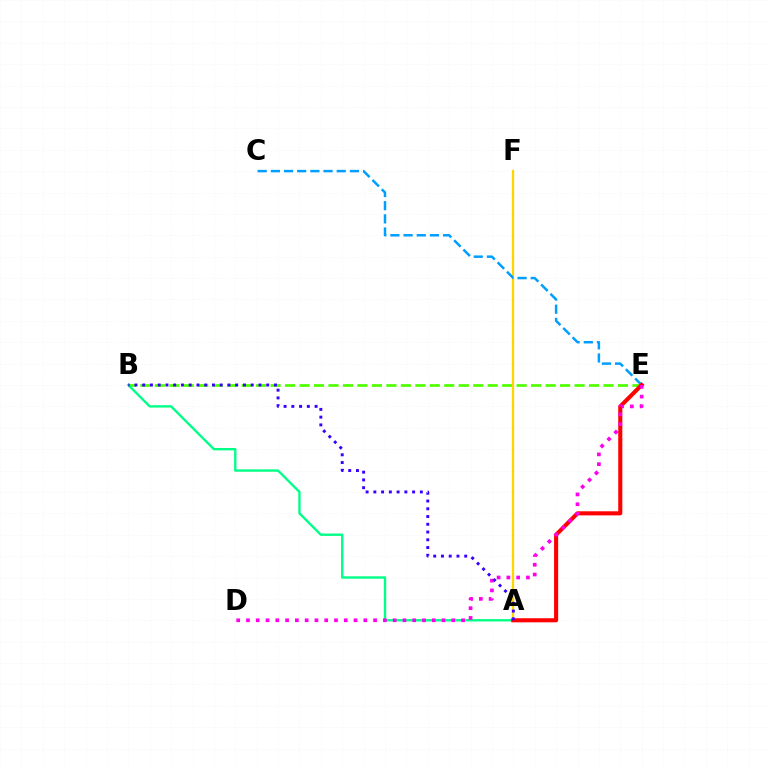{('B', 'E'): [{'color': '#4fff00', 'line_style': 'dashed', 'thickness': 1.97}], ('A', 'F'): [{'color': '#ffd500', 'line_style': 'solid', 'thickness': 1.66}], ('A', 'B'): [{'color': '#00ff86', 'line_style': 'solid', 'thickness': 1.71}, {'color': '#3700ff', 'line_style': 'dotted', 'thickness': 2.11}], ('C', 'E'): [{'color': '#009eff', 'line_style': 'dashed', 'thickness': 1.79}], ('A', 'E'): [{'color': '#ff0000', 'line_style': 'solid', 'thickness': 2.94}], ('D', 'E'): [{'color': '#ff00ed', 'line_style': 'dotted', 'thickness': 2.66}]}